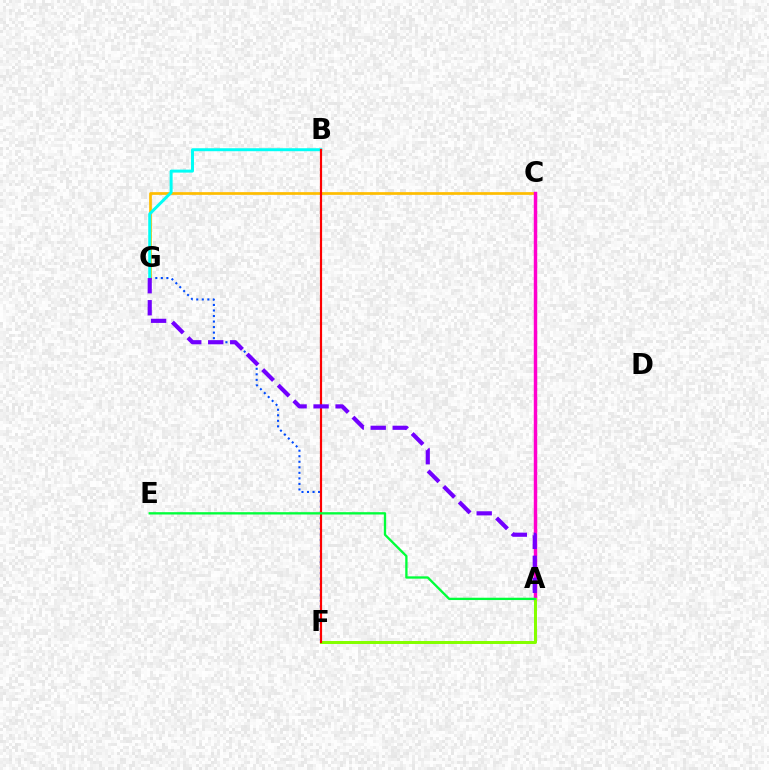{('F', 'G'): [{'color': '#004bff', 'line_style': 'dotted', 'thickness': 1.5}], ('C', 'G'): [{'color': '#ffbd00', 'line_style': 'solid', 'thickness': 1.95}], ('A', 'C'): [{'color': '#ff00cf', 'line_style': 'solid', 'thickness': 2.48}], ('A', 'F'): [{'color': '#84ff00', 'line_style': 'solid', 'thickness': 2.16}], ('B', 'G'): [{'color': '#00fff6', 'line_style': 'solid', 'thickness': 2.14}], ('B', 'F'): [{'color': '#ff0000', 'line_style': 'solid', 'thickness': 1.57}], ('A', 'G'): [{'color': '#7200ff', 'line_style': 'dashed', 'thickness': 2.99}], ('A', 'E'): [{'color': '#00ff39', 'line_style': 'solid', 'thickness': 1.67}]}